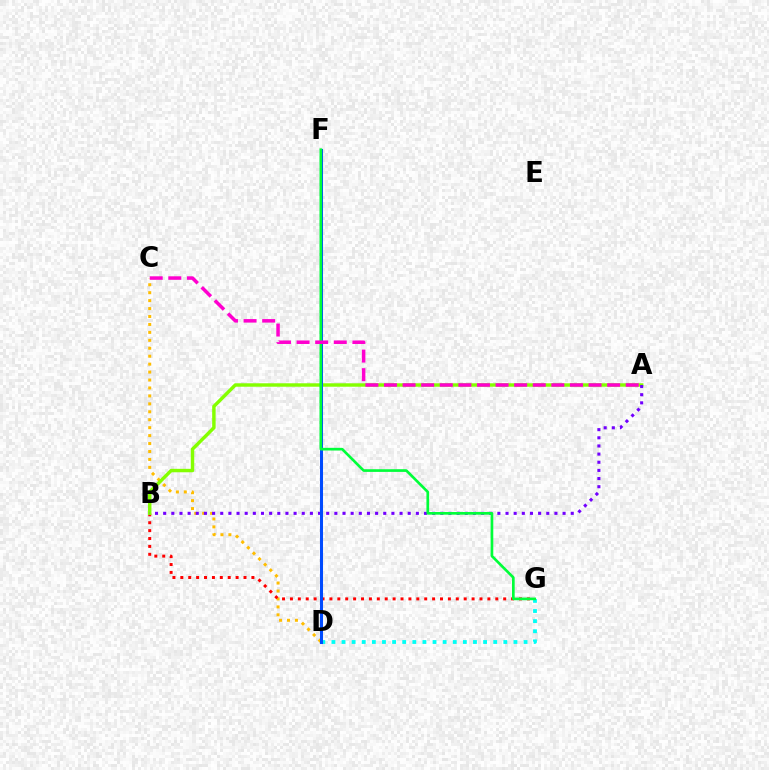{('C', 'D'): [{'color': '#ffbd00', 'line_style': 'dotted', 'thickness': 2.16}], ('D', 'G'): [{'color': '#00fff6', 'line_style': 'dotted', 'thickness': 2.75}], ('B', 'G'): [{'color': '#ff0000', 'line_style': 'dotted', 'thickness': 2.15}], ('A', 'B'): [{'color': '#84ff00', 'line_style': 'solid', 'thickness': 2.48}, {'color': '#7200ff', 'line_style': 'dotted', 'thickness': 2.21}], ('D', 'F'): [{'color': '#004bff', 'line_style': 'solid', 'thickness': 2.19}], ('F', 'G'): [{'color': '#00ff39', 'line_style': 'solid', 'thickness': 1.93}], ('A', 'C'): [{'color': '#ff00cf', 'line_style': 'dashed', 'thickness': 2.53}]}